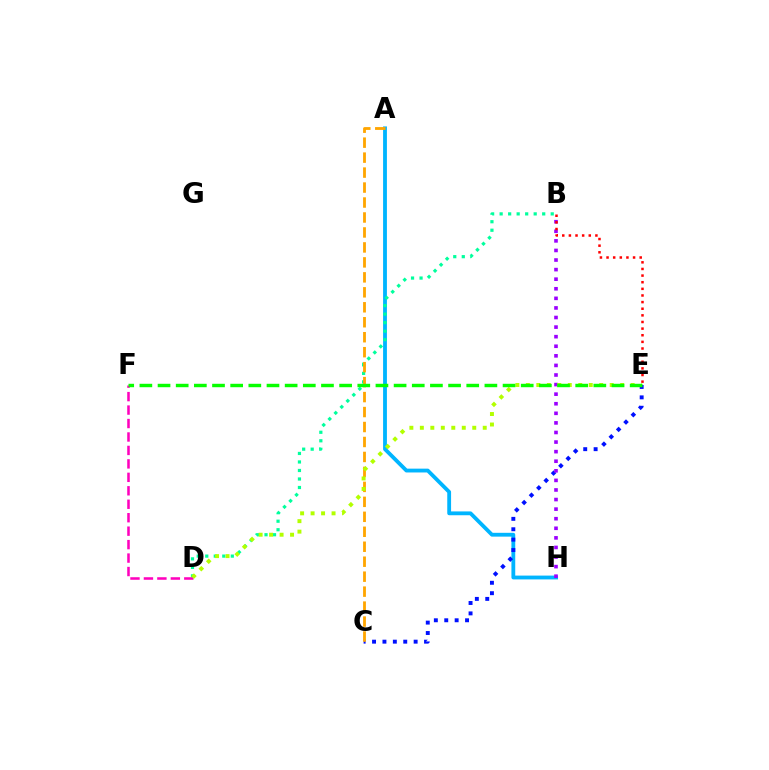{('A', 'H'): [{'color': '#00b5ff', 'line_style': 'solid', 'thickness': 2.75}], ('C', 'E'): [{'color': '#0010ff', 'line_style': 'dotted', 'thickness': 2.83}], ('B', 'D'): [{'color': '#00ff9d', 'line_style': 'dotted', 'thickness': 2.31}], ('B', 'H'): [{'color': '#9b00ff', 'line_style': 'dotted', 'thickness': 2.6}], ('A', 'C'): [{'color': '#ffa500', 'line_style': 'dashed', 'thickness': 2.03}], ('D', 'F'): [{'color': '#ff00bd', 'line_style': 'dashed', 'thickness': 1.83}], ('D', 'E'): [{'color': '#b3ff00', 'line_style': 'dotted', 'thickness': 2.85}], ('E', 'F'): [{'color': '#08ff00', 'line_style': 'dashed', 'thickness': 2.47}], ('B', 'E'): [{'color': '#ff0000', 'line_style': 'dotted', 'thickness': 1.8}]}